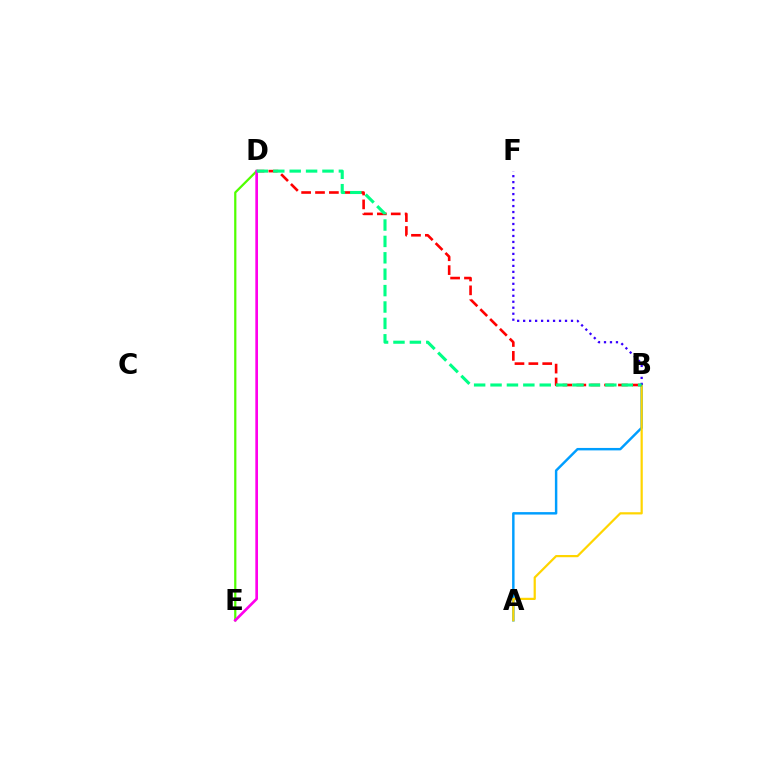{('D', 'E'): [{'color': '#4fff00', 'line_style': 'solid', 'thickness': 1.61}, {'color': '#ff00ed', 'line_style': 'solid', 'thickness': 1.93}], ('A', 'B'): [{'color': '#009eff', 'line_style': 'solid', 'thickness': 1.76}, {'color': '#ffd500', 'line_style': 'solid', 'thickness': 1.6}], ('B', 'D'): [{'color': '#ff0000', 'line_style': 'dashed', 'thickness': 1.88}, {'color': '#00ff86', 'line_style': 'dashed', 'thickness': 2.23}], ('B', 'F'): [{'color': '#3700ff', 'line_style': 'dotted', 'thickness': 1.62}]}